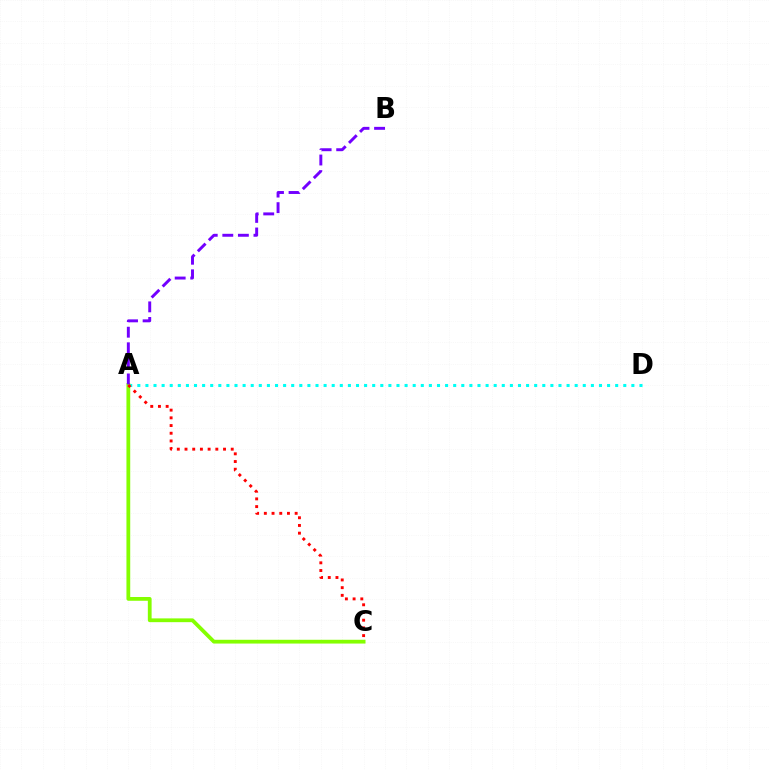{('A', 'D'): [{'color': '#00fff6', 'line_style': 'dotted', 'thickness': 2.2}], ('A', 'C'): [{'color': '#84ff00', 'line_style': 'solid', 'thickness': 2.72}, {'color': '#ff0000', 'line_style': 'dotted', 'thickness': 2.09}], ('A', 'B'): [{'color': '#7200ff', 'line_style': 'dashed', 'thickness': 2.12}]}